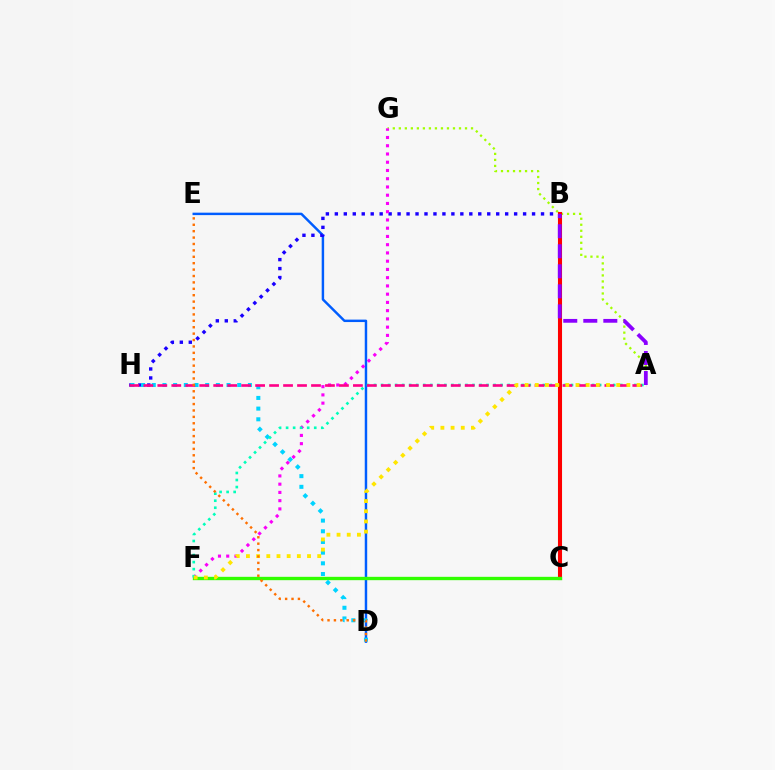{('D', 'E'): [{'color': '#005dff', 'line_style': 'solid', 'thickness': 1.76}, {'color': '#ff7000', 'line_style': 'dotted', 'thickness': 1.74}], ('B', 'C'): [{'color': '#00ff45', 'line_style': 'solid', 'thickness': 2.91}, {'color': '#ff0000', 'line_style': 'solid', 'thickness': 2.91}], ('A', 'G'): [{'color': '#a2ff00', 'line_style': 'dotted', 'thickness': 1.63}], ('B', 'H'): [{'color': '#1900ff', 'line_style': 'dotted', 'thickness': 2.44}], ('C', 'F'): [{'color': '#31ff00', 'line_style': 'solid', 'thickness': 2.41}], ('F', 'G'): [{'color': '#fa00f9', 'line_style': 'dotted', 'thickness': 2.24}], ('D', 'H'): [{'color': '#00d3ff', 'line_style': 'dotted', 'thickness': 2.9}], ('A', 'F'): [{'color': '#00ffbb', 'line_style': 'dotted', 'thickness': 1.91}, {'color': '#ffe600', 'line_style': 'dotted', 'thickness': 2.77}], ('A', 'H'): [{'color': '#ff0088', 'line_style': 'dashed', 'thickness': 1.9}], ('A', 'B'): [{'color': '#8a00ff', 'line_style': 'dashed', 'thickness': 2.72}]}